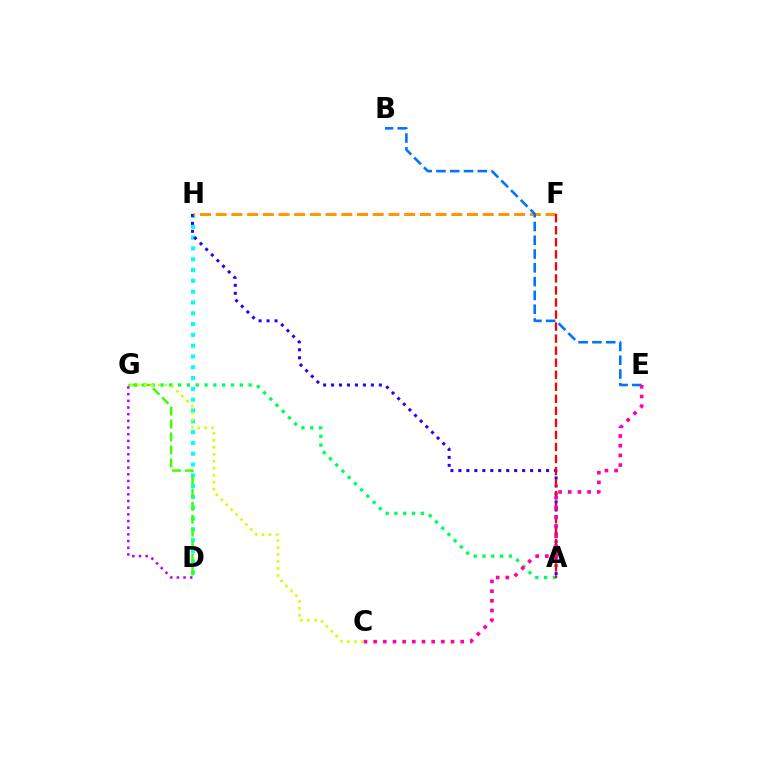{('A', 'G'): [{'color': '#00ff5c', 'line_style': 'dotted', 'thickness': 2.39}], ('D', 'H'): [{'color': '#00fff6', 'line_style': 'dotted', 'thickness': 2.94}], ('A', 'H'): [{'color': '#2500ff', 'line_style': 'dotted', 'thickness': 2.17}], ('F', 'H'): [{'color': '#ff9400', 'line_style': 'dashed', 'thickness': 2.13}], ('A', 'F'): [{'color': '#ff0000', 'line_style': 'dashed', 'thickness': 1.64}], ('B', 'E'): [{'color': '#0074ff', 'line_style': 'dashed', 'thickness': 1.87}], ('C', 'E'): [{'color': '#ff00ac', 'line_style': 'dotted', 'thickness': 2.63}], ('D', 'G'): [{'color': '#3dff00', 'line_style': 'dashed', 'thickness': 1.76}, {'color': '#b900ff', 'line_style': 'dotted', 'thickness': 1.81}], ('C', 'G'): [{'color': '#d1ff00', 'line_style': 'dotted', 'thickness': 1.89}]}